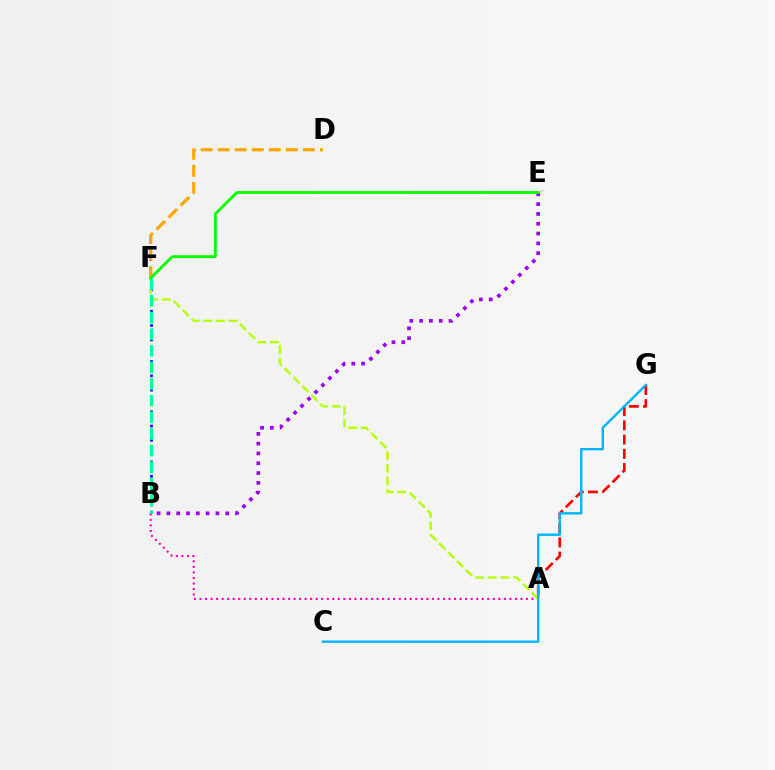{('A', 'G'): [{'color': '#ff0000', 'line_style': 'dashed', 'thickness': 1.93}], ('B', 'F'): [{'color': '#0010ff', 'line_style': 'dotted', 'thickness': 1.95}, {'color': '#00ff9d', 'line_style': 'dashed', 'thickness': 2.26}], ('A', 'B'): [{'color': '#ff00bd', 'line_style': 'dotted', 'thickness': 1.5}], ('A', 'F'): [{'color': '#b3ff00', 'line_style': 'dashed', 'thickness': 1.71}], ('D', 'F'): [{'color': '#ffa500', 'line_style': 'dashed', 'thickness': 2.31}], ('B', 'E'): [{'color': '#9b00ff', 'line_style': 'dotted', 'thickness': 2.66}], ('C', 'G'): [{'color': '#00b5ff', 'line_style': 'solid', 'thickness': 1.72}], ('E', 'F'): [{'color': '#08ff00', 'line_style': 'solid', 'thickness': 2.05}]}